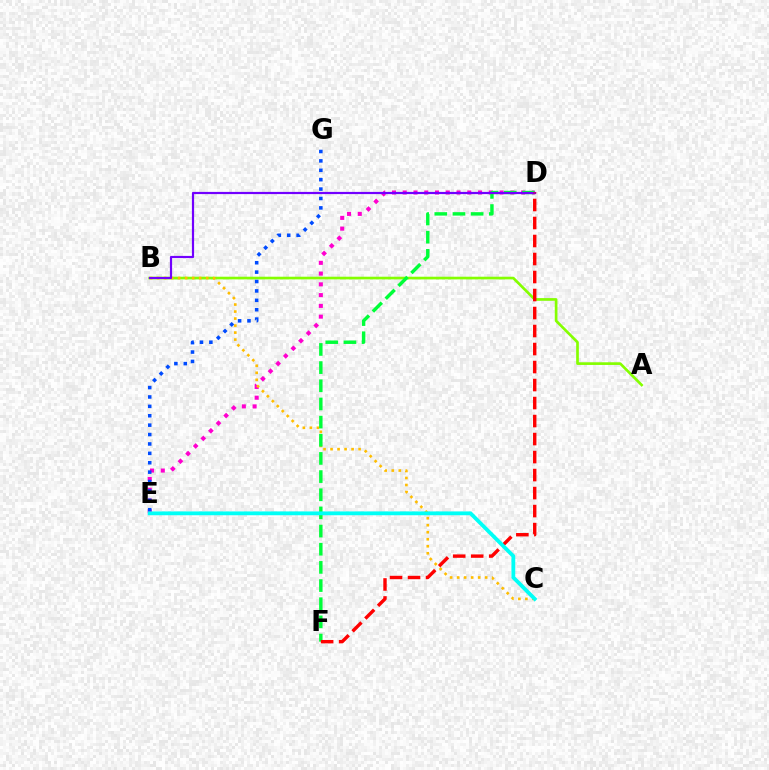{('A', 'B'): [{'color': '#84ff00', 'line_style': 'solid', 'thickness': 1.92}], ('D', 'E'): [{'color': '#ff00cf', 'line_style': 'dotted', 'thickness': 2.92}], ('B', 'C'): [{'color': '#ffbd00', 'line_style': 'dotted', 'thickness': 1.9}], ('D', 'F'): [{'color': '#00ff39', 'line_style': 'dashed', 'thickness': 2.47}, {'color': '#ff0000', 'line_style': 'dashed', 'thickness': 2.45}], ('B', 'D'): [{'color': '#7200ff', 'line_style': 'solid', 'thickness': 1.58}], ('E', 'G'): [{'color': '#004bff', 'line_style': 'dotted', 'thickness': 2.55}], ('C', 'E'): [{'color': '#00fff6', 'line_style': 'solid', 'thickness': 2.75}]}